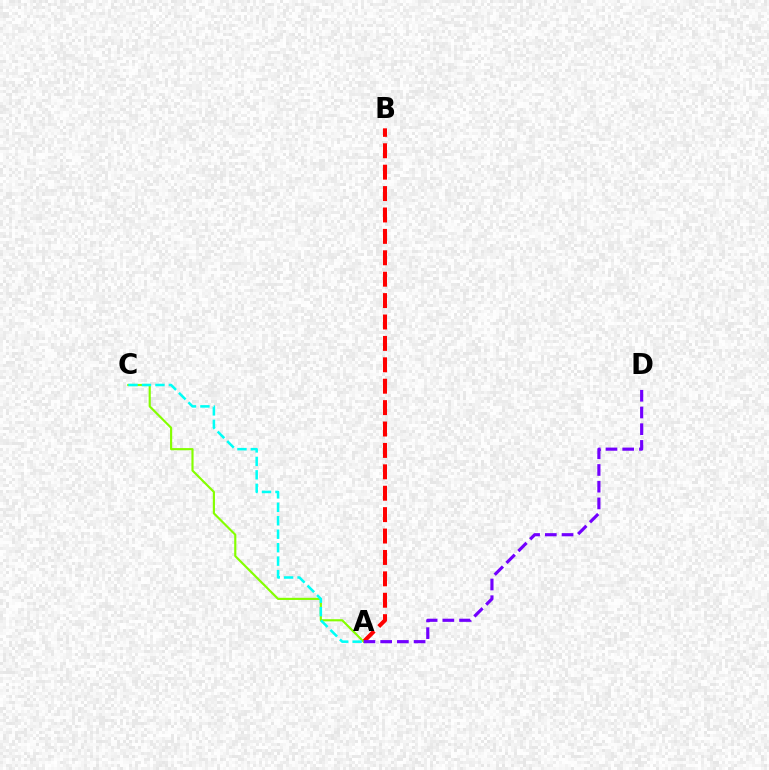{('A', 'B'): [{'color': '#ff0000', 'line_style': 'dashed', 'thickness': 2.91}], ('A', 'C'): [{'color': '#84ff00', 'line_style': 'solid', 'thickness': 1.55}, {'color': '#00fff6', 'line_style': 'dashed', 'thickness': 1.83}], ('A', 'D'): [{'color': '#7200ff', 'line_style': 'dashed', 'thickness': 2.27}]}